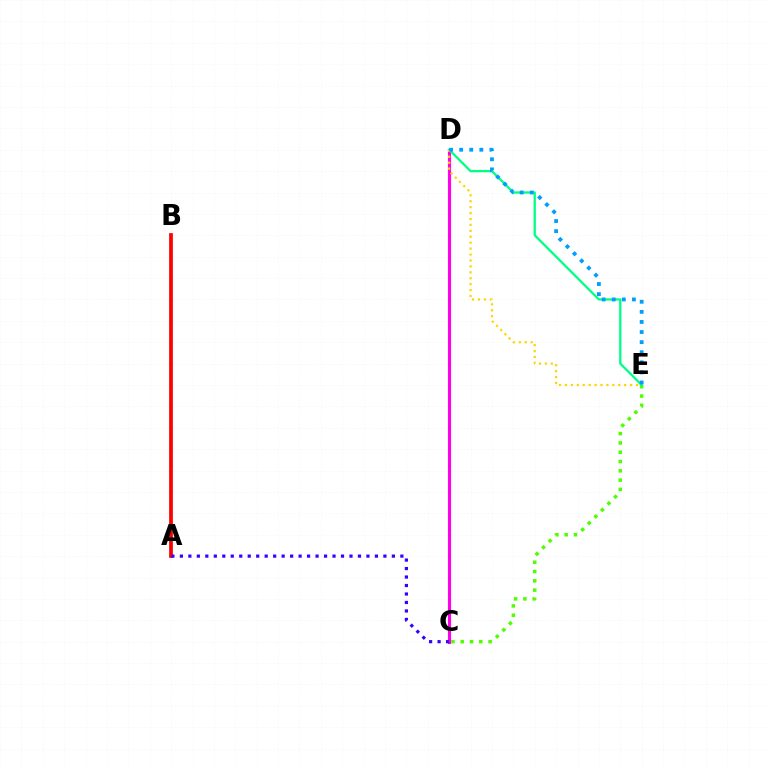{('C', 'E'): [{'color': '#4fff00', 'line_style': 'dotted', 'thickness': 2.52}], ('C', 'D'): [{'color': '#ff00ed', 'line_style': 'solid', 'thickness': 2.25}], ('D', 'E'): [{'color': '#00ff86', 'line_style': 'solid', 'thickness': 1.66}, {'color': '#ffd500', 'line_style': 'dotted', 'thickness': 1.61}, {'color': '#009eff', 'line_style': 'dotted', 'thickness': 2.74}], ('A', 'B'): [{'color': '#ff0000', 'line_style': 'solid', 'thickness': 2.69}], ('A', 'C'): [{'color': '#3700ff', 'line_style': 'dotted', 'thickness': 2.3}]}